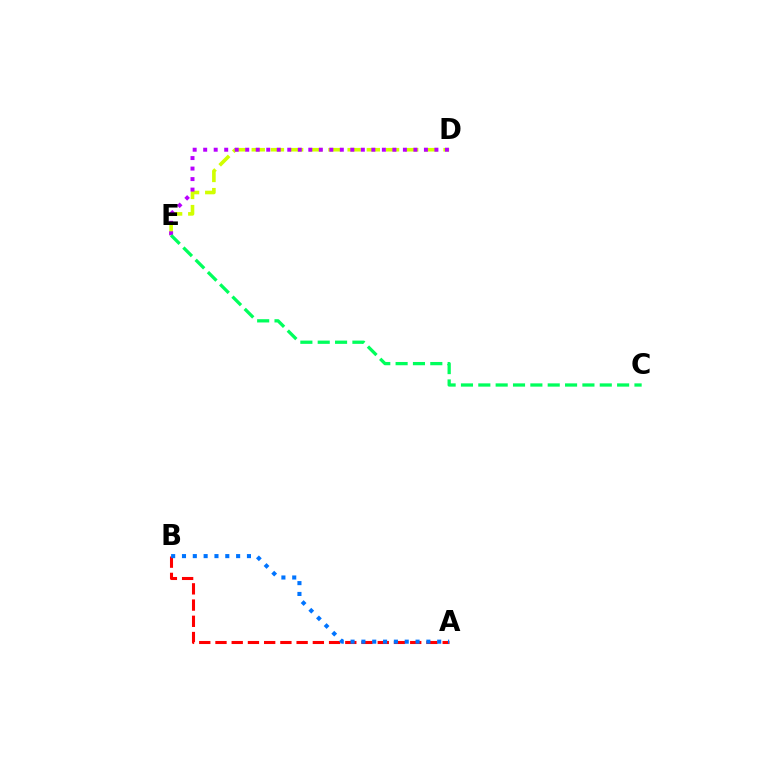{('D', 'E'): [{'color': '#d1ff00', 'line_style': 'dashed', 'thickness': 2.61}, {'color': '#b900ff', 'line_style': 'dotted', 'thickness': 2.86}], ('A', 'B'): [{'color': '#ff0000', 'line_style': 'dashed', 'thickness': 2.2}, {'color': '#0074ff', 'line_style': 'dotted', 'thickness': 2.94}], ('C', 'E'): [{'color': '#00ff5c', 'line_style': 'dashed', 'thickness': 2.36}]}